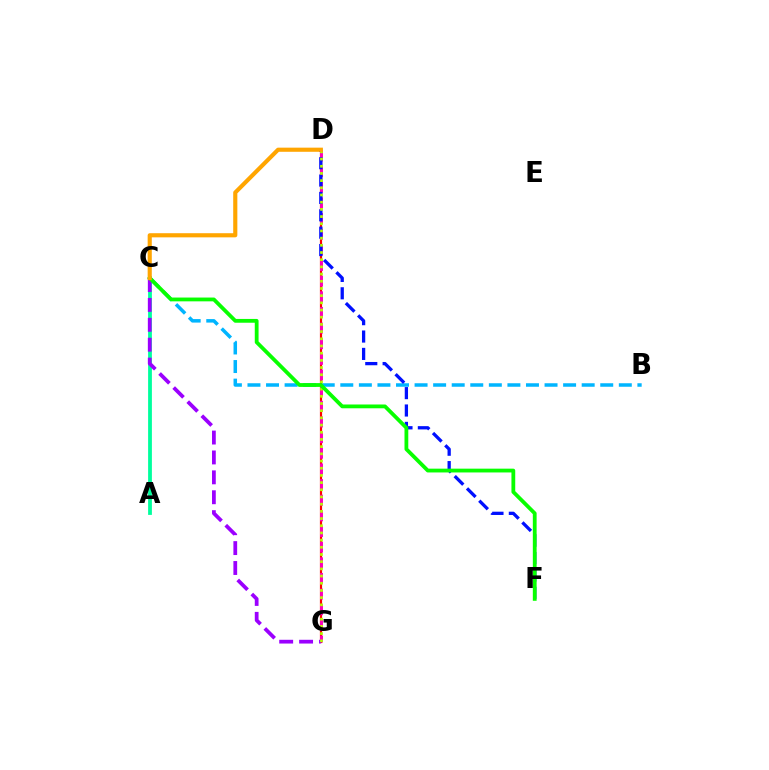{('D', 'G'): [{'color': '#ff0000', 'line_style': 'solid', 'thickness': 1.58}, {'color': '#ff00bd', 'line_style': 'dashed', 'thickness': 2.13}, {'color': '#b3ff00', 'line_style': 'dotted', 'thickness': 1.95}], ('B', 'C'): [{'color': '#00b5ff', 'line_style': 'dashed', 'thickness': 2.52}], ('A', 'C'): [{'color': '#00ff9d', 'line_style': 'solid', 'thickness': 2.73}], ('C', 'G'): [{'color': '#9b00ff', 'line_style': 'dashed', 'thickness': 2.7}], ('D', 'F'): [{'color': '#0010ff', 'line_style': 'dashed', 'thickness': 2.36}], ('C', 'F'): [{'color': '#08ff00', 'line_style': 'solid', 'thickness': 2.73}], ('C', 'D'): [{'color': '#ffa500', 'line_style': 'solid', 'thickness': 2.98}]}